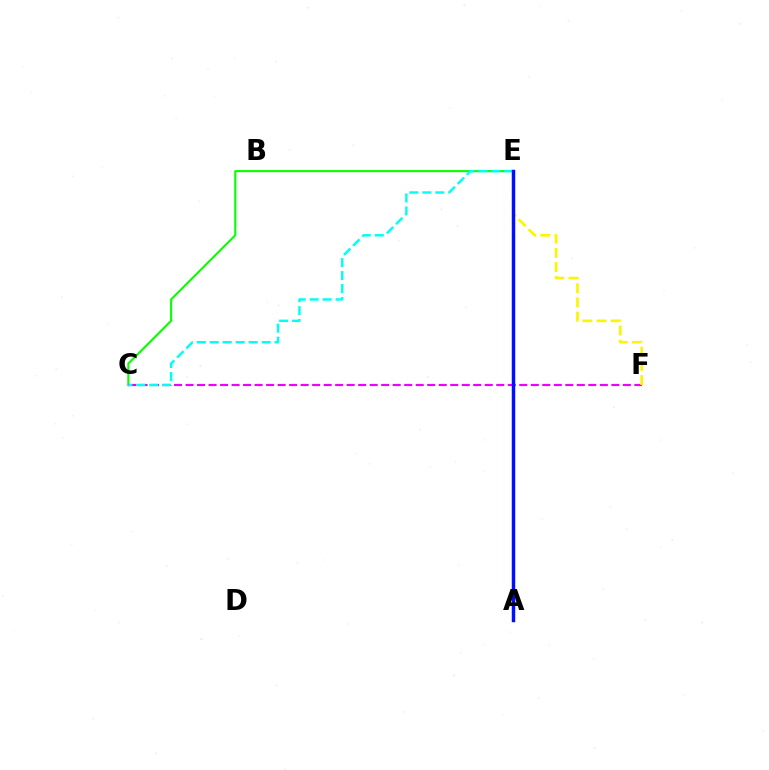{('C', 'E'): [{'color': '#08ff00', 'line_style': 'solid', 'thickness': 1.52}, {'color': '#00fff6', 'line_style': 'dashed', 'thickness': 1.76}], ('C', 'F'): [{'color': '#ee00ff', 'line_style': 'dashed', 'thickness': 1.56}], ('E', 'F'): [{'color': '#fcf500', 'line_style': 'dashed', 'thickness': 1.93}], ('A', 'E'): [{'color': '#ff0000', 'line_style': 'solid', 'thickness': 1.93}, {'color': '#0010ff', 'line_style': 'solid', 'thickness': 2.49}]}